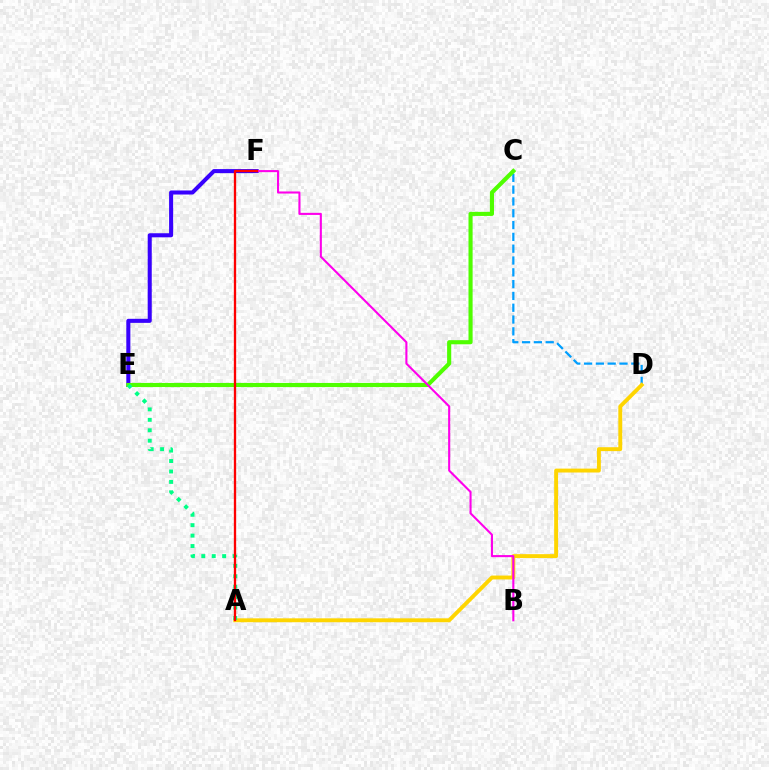{('E', 'F'): [{'color': '#3700ff', 'line_style': 'solid', 'thickness': 2.91}], ('C', 'D'): [{'color': '#009eff', 'line_style': 'dashed', 'thickness': 1.6}], ('A', 'D'): [{'color': '#ffd500', 'line_style': 'solid', 'thickness': 2.81}], ('C', 'E'): [{'color': '#4fff00', 'line_style': 'solid', 'thickness': 2.96}], ('A', 'E'): [{'color': '#00ff86', 'line_style': 'dotted', 'thickness': 2.83}], ('B', 'F'): [{'color': '#ff00ed', 'line_style': 'solid', 'thickness': 1.51}], ('A', 'F'): [{'color': '#ff0000', 'line_style': 'solid', 'thickness': 1.67}]}